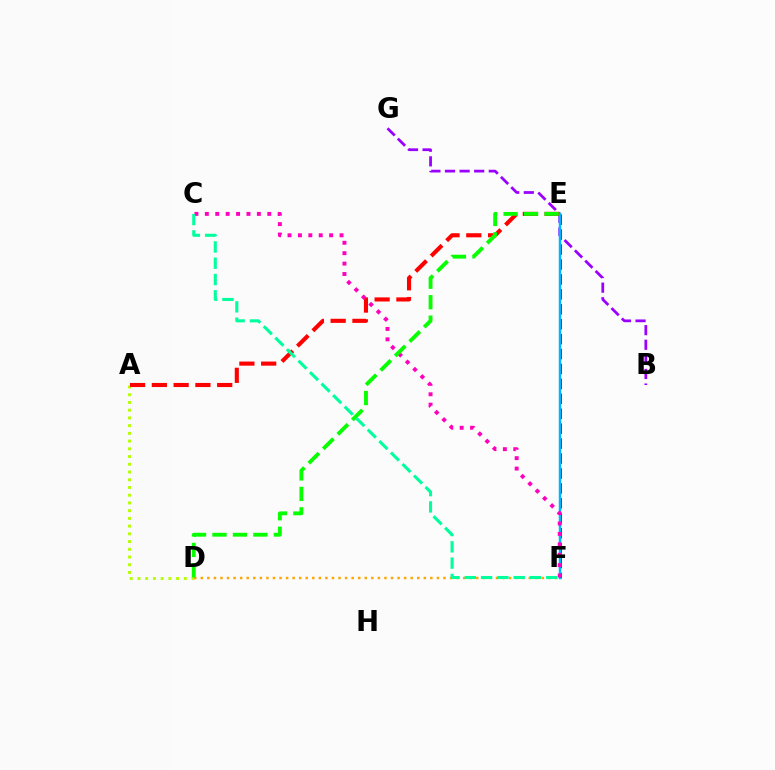{('A', 'D'): [{'color': '#b3ff00', 'line_style': 'dotted', 'thickness': 2.1}], ('D', 'F'): [{'color': '#ffa500', 'line_style': 'dotted', 'thickness': 1.78}], ('E', 'F'): [{'color': '#0010ff', 'line_style': 'dashed', 'thickness': 2.03}, {'color': '#00b5ff', 'line_style': 'solid', 'thickness': 1.78}], ('B', 'G'): [{'color': '#9b00ff', 'line_style': 'dashed', 'thickness': 1.98}], ('A', 'E'): [{'color': '#ff0000', 'line_style': 'dashed', 'thickness': 2.96}], ('C', 'F'): [{'color': '#ff00bd', 'line_style': 'dotted', 'thickness': 2.83}, {'color': '#00ff9d', 'line_style': 'dashed', 'thickness': 2.21}], ('D', 'E'): [{'color': '#08ff00', 'line_style': 'dashed', 'thickness': 2.78}]}